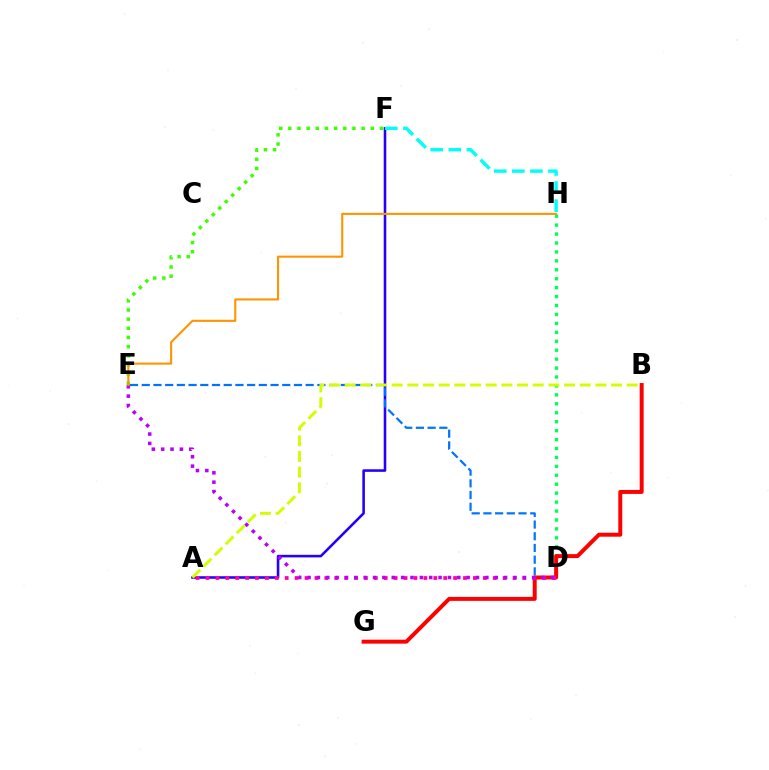{('A', 'F'): [{'color': '#2500ff', 'line_style': 'solid', 'thickness': 1.85}], ('E', 'F'): [{'color': '#3dff00', 'line_style': 'dotted', 'thickness': 2.49}], ('F', 'H'): [{'color': '#00fff6', 'line_style': 'dashed', 'thickness': 2.46}], ('D', 'H'): [{'color': '#00ff5c', 'line_style': 'dotted', 'thickness': 2.43}], ('D', 'E'): [{'color': '#0074ff', 'line_style': 'dashed', 'thickness': 1.59}, {'color': '#b900ff', 'line_style': 'dotted', 'thickness': 2.54}], ('B', 'G'): [{'color': '#ff0000', 'line_style': 'solid', 'thickness': 2.85}], ('A', 'D'): [{'color': '#ff00ac', 'line_style': 'dotted', 'thickness': 2.69}], ('E', 'H'): [{'color': '#ff9400', 'line_style': 'solid', 'thickness': 1.5}], ('A', 'B'): [{'color': '#d1ff00', 'line_style': 'dashed', 'thickness': 2.13}]}